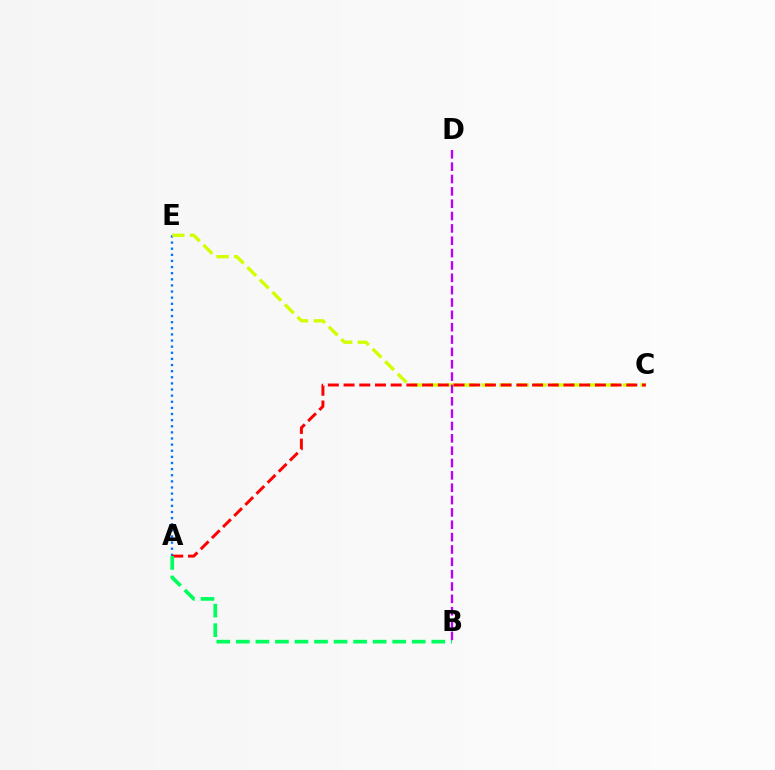{('A', 'E'): [{'color': '#0074ff', 'line_style': 'dotted', 'thickness': 1.66}], ('C', 'E'): [{'color': '#d1ff00', 'line_style': 'dashed', 'thickness': 2.4}], ('A', 'C'): [{'color': '#ff0000', 'line_style': 'dashed', 'thickness': 2.13}], ('B', 'D'): [{'color': '#b900ff', 'line_style': 'dashed', 'thickness': 1.68}], ('A', 'B'): [{'color': '#00ff5c', 'line_style': 'dashed', 'thickness': 2.65}]}